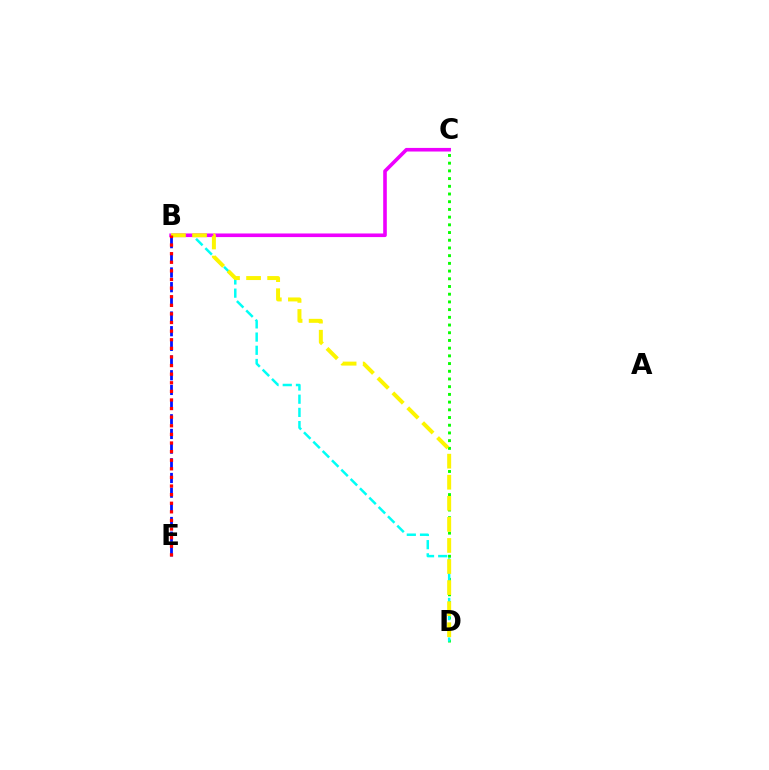{('C', 'D'): [{'color': '#08ff00', 'line_style': 'dotted', 'thickness': 2.09}], ('B', 'E'): [{'color': '#0010ff', 'line_style': 'dashed', 'thickness': 1.99}, {'color': '#ff0000', 'line_style': 'dotted', 'thickness': 2.34}], ('B', 'D'): [{'color': '#00fff6', 'line_style': 'dashed', 'thickness': 1.79}, {'color': '#fcf500', 'line_style': 'dashed', 'thickness': 2.86}], ('B', 'C'): [{'color': '#ee00ff', 'line_style': 'solid', 'thickness': 2.6}]}